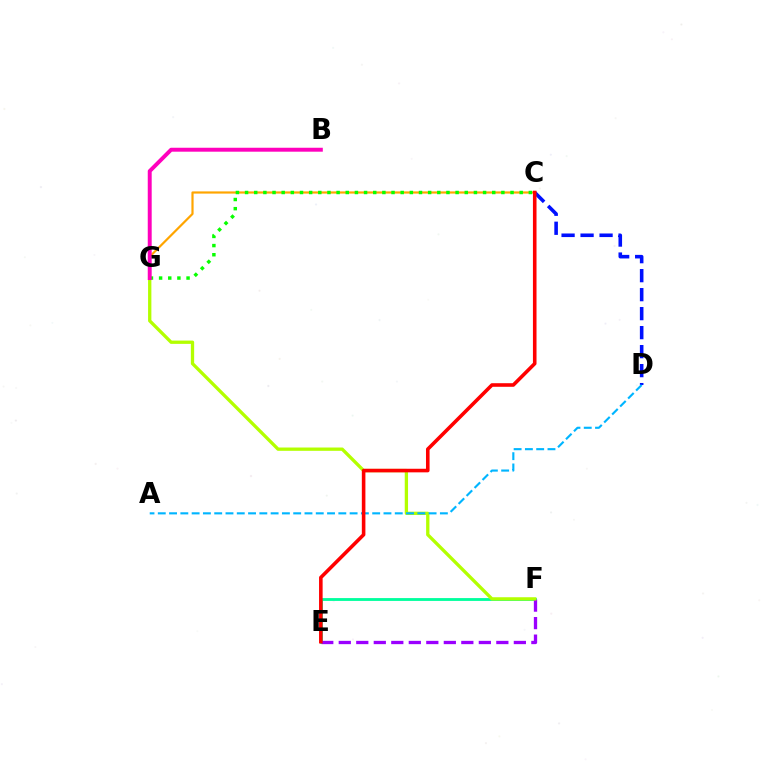{('E', 'F'): [{'color': '#00ff9d', 'line_style': 'solid', 'thickness': 2.04}, {'color': '#9b00ff', 'line_style': 'dashed', 'thickness': 2.38}], ('F', 'G'): [{'color': '#b3ff00', 'line_style': 'solid', 'thickness': 2.38}], ('C', 'D'): [{'color': '#0010ff', 'line_style': 'dashed', 'thickness': 2.58}], ('C', 'G'): [{'color': '#ffa500', 'line_style': 'solid', 'thickness': 1.58}, {'color': '#08ff00', 'line_style': 'dotted', 'thickness': 2.49}], ('A', 'D'): [{'color': '#00b5ff', 'line_style': 'dashed', 'thickness': 1.53}], ('C', 'E'): [{'color': '#ff0000', 'line_style': 'solid', 'thickness': 2.58}], ('B', 'G'): [{'color': '#ff00bd', 'line_style': 'solid', 'thickness': 2.84}]}